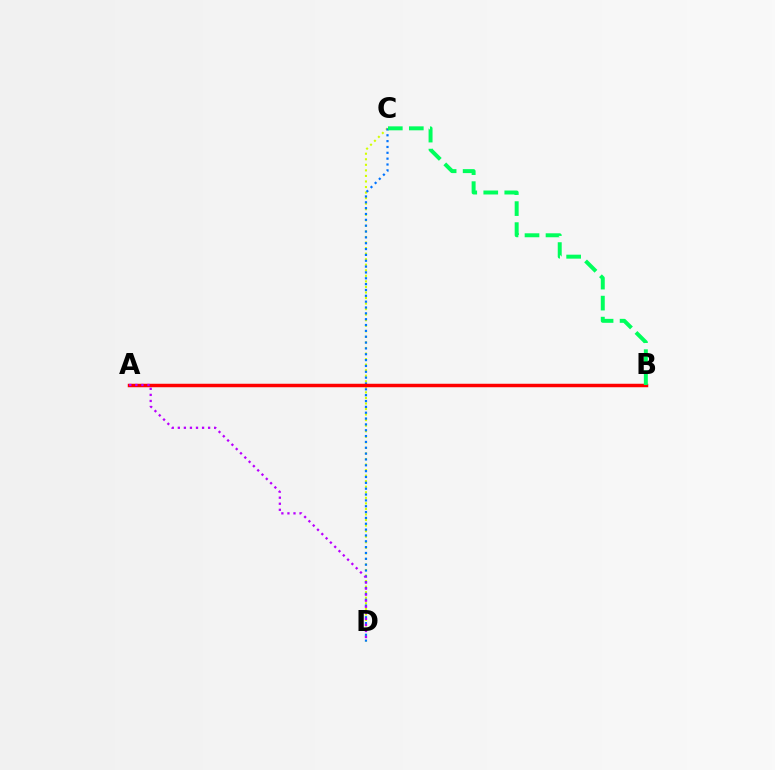{('C', 'D'): [{'color': '#d1ff00', 'line_style': 'dotted', 'thickness': 1.51}, {'color': '#0074ff', 'line_style': 'dotted', 'thickness': 1.59}], ('A', 'B'): [{'color': '#ff0000', 'line_style': 'solid', 'thickness': 2.5}], ('A', 'D'): [{'color': '#b900ff', 'line_style': 'dotted', 'thickness': 1.65}], ('B', 'C'): [{'color': '#00ff5c', 'line_style': 'dashed', 'thickness': 2.85}]}